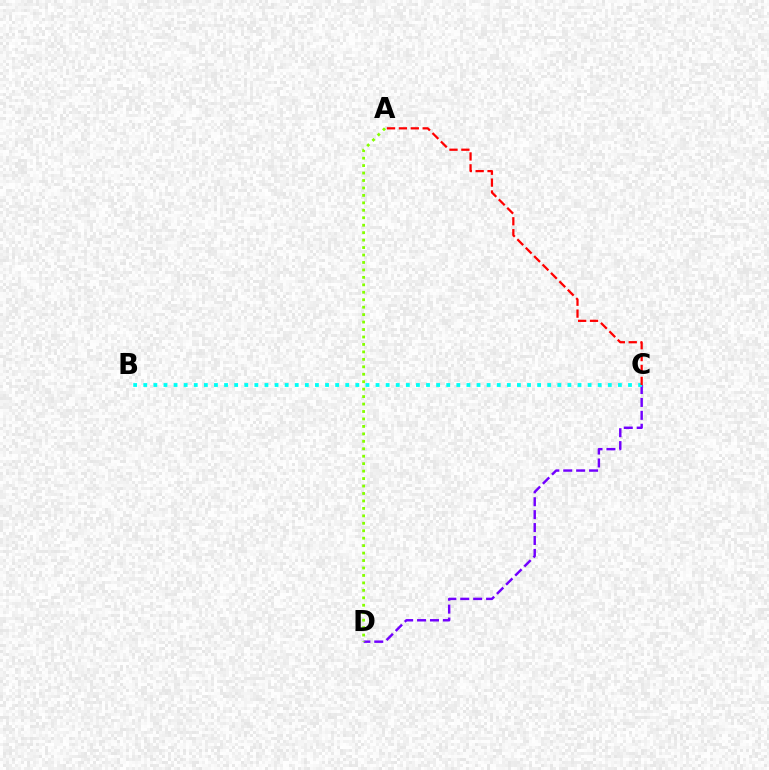{('C', 'D'): [{'color': '#7200ff', 'line_style': 'dashed', 'thickness': 1.75}], ('A', 'D'): [{'color': '#84ff00', 'line_style': 'dotted', 'thickness': 2.02}], ('B', 'C'): [{'color': '#00fff6', 'line_style': 'dotted', 'thickness': 2.74}], ('A', 'C'): [{'color': '#ff0000', 'line_style': 'dashed', 'thickness': 1.62}]}